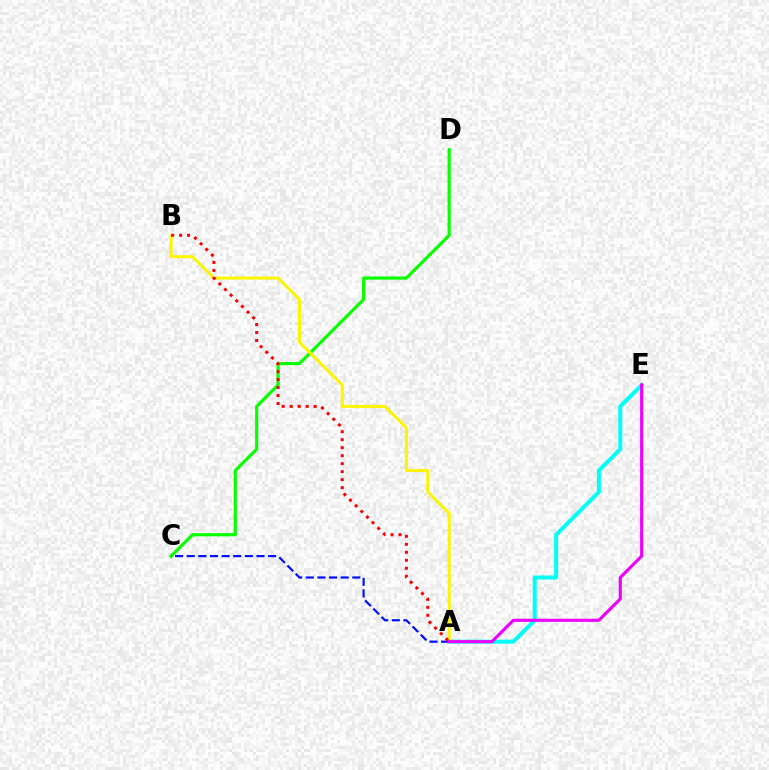{('C', 'D'): [{'color': '#08ff00', 'line_style': 'solid', 'thickness': 2.29}], ('A', 'E'): [{'color': '#00fff6', 'line_style': 'solid', 'thickness': 2.87}, {'color': '#ee00ff', 'line_style': 'solid', 'thickness': 2.25}], ('A', 'B'): [{'color': '#fcf500', 'line_style': 'solid', 'thickness': 2.18}, {'color': '#ff0000', 'line_style': 'dotted', 'thickness': 2.17}], ('A', 'C'): [{'color': '#0010ff', 'line_style': 'dashed', 'thickness': 1.58}]}